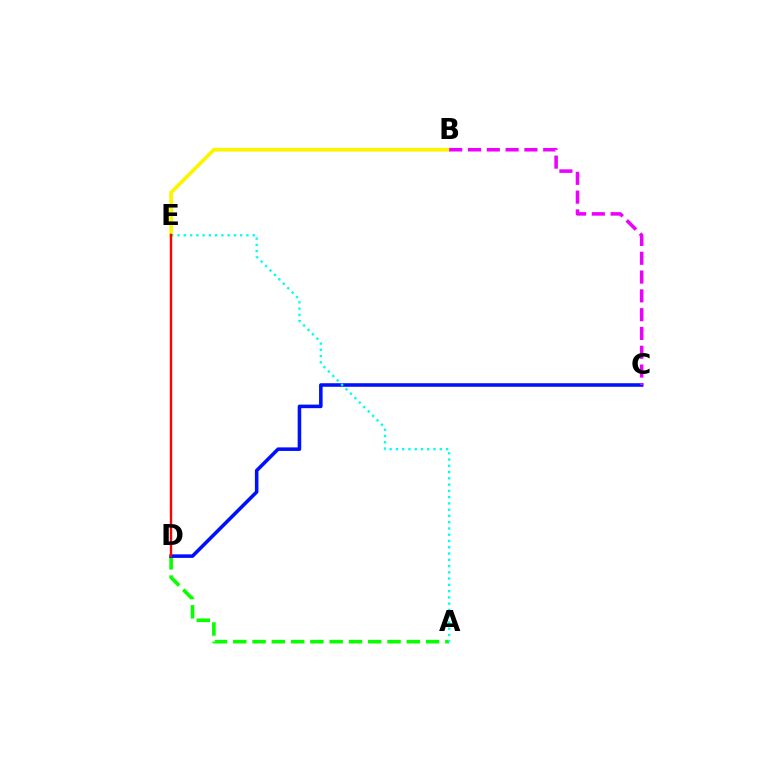{('A', 'D'): [{'color': '#08ff00', 'line_style': 'dashed', 'thickness': 2.62}], ('C', 'D'): [{'color': '#0010ff', 'line_style': 'solid', 'thickness': 2.56}], ('B', 'E'): [{'color': '#fcf500', 'line_style': 'solid', 'thickness': 2.67}], ('A', 'E'): [{'color': '#00fff6', 'line_style': 'dotted', 'thickness': 1.7}], ('D', 'E'): [{'color': '#ff0000', 'line_style': 'solid', 'thickness': 1.72}], ('B', 'C'): [{'color': '#ee00ff', 'line_style': 'dashed', 'thickness': 2.55}]}